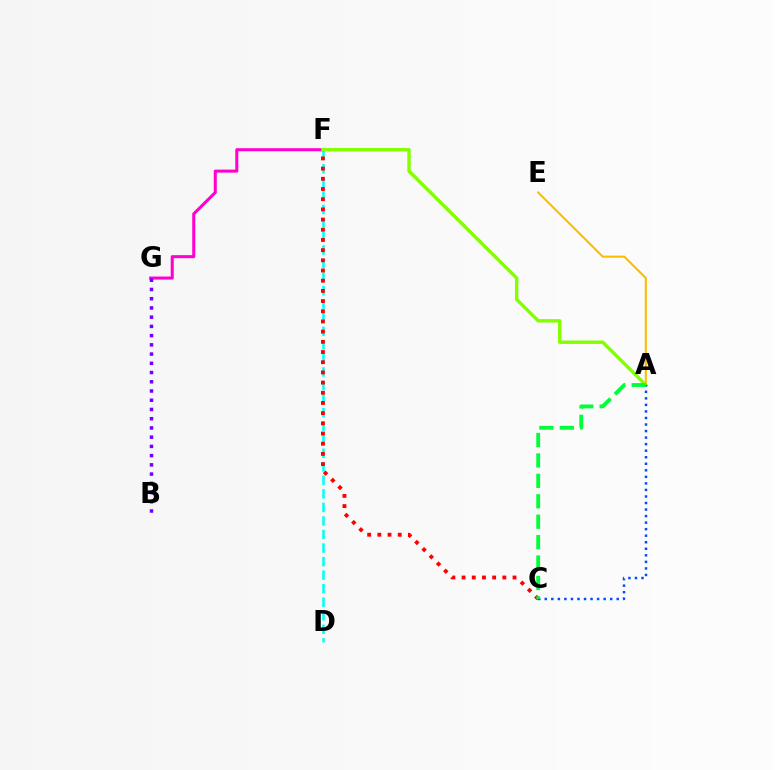{('D', 'F'): [{'color': '#00fff6', 'line_style': 'dashed', 'thickness': 1.84}], ('A', 'E'): [{'color': '#ffbd00', 'line_style': 'solid', 'thickness': 1.52}], ('C', 'F'): [{'color': '#ff0000', 'line_style': 'dotted', 'thickness': 2.77}], ('F', 'G'): [{'color': '#ff00cf', 'line_style': 'solid', 'thickness': 2.19}], ('A', 'F'): [{'color': '#84ff00', 'line_style': 'solid', 'thickness': 2.45}], ('B', 'G'): [{'color': '#7200ff', 'line_style': 'dotted', 'thickness': 2.51}], ('A', 'C'): [{'color': '#004bff', 'line_style': 'dotted', 'thickness': 1.78}, {'color': '#00ff39', 'line_style': 'dashed', 'thickness': 2.77}]}